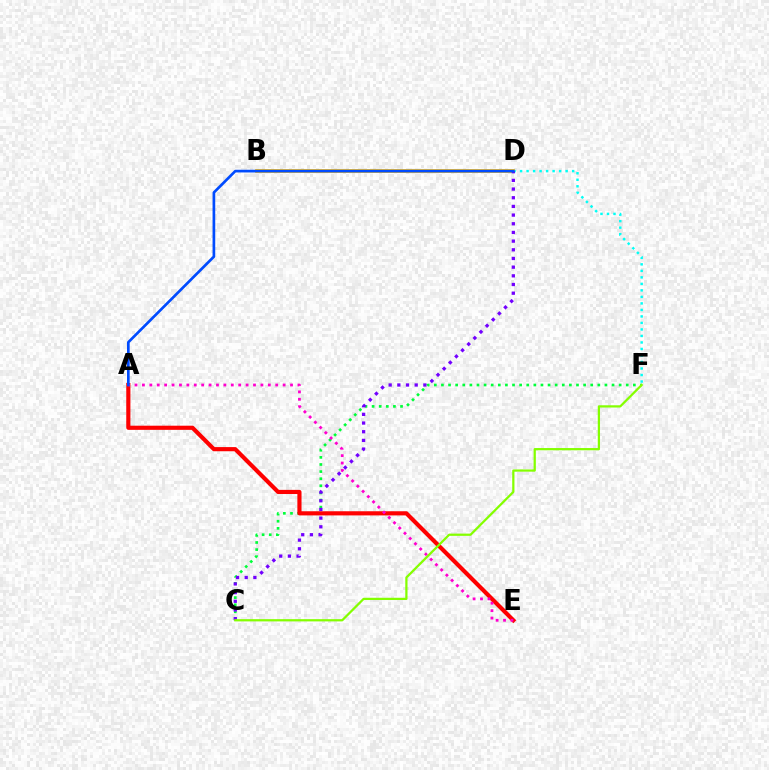{('C', 'F'): [{'color': '#00ff39', 'line_style': 'dotted', 'thickness': 1.93}, {'color': '#84ff00', 'line_style': 'solid', 'thickness': 1.61}], ('A', 'E'): [{'color': '#ff0000', 'line_style': 'solid', 'thickness': 2.99}, {'color': '#ff00cf', 'line_style': 'dotted', 'thickness': 2.01}], ('D', 'F'): [{'color': '#00fff6', 'line_style': 'dotted', 'thickness': 1.77}], ('B', 'D'): [{'color': '#ffbd00', 'line_style': 'solid', 'thickness': 2.7}], ('C', 'D'): [{'color': '#7200ff', 'line_style': 'dotted', 'thickness': 2.36}], ('A', 'D'): [{'color': '#004bff', 'line_style': 'solid', 'thickness': 1.93}]}